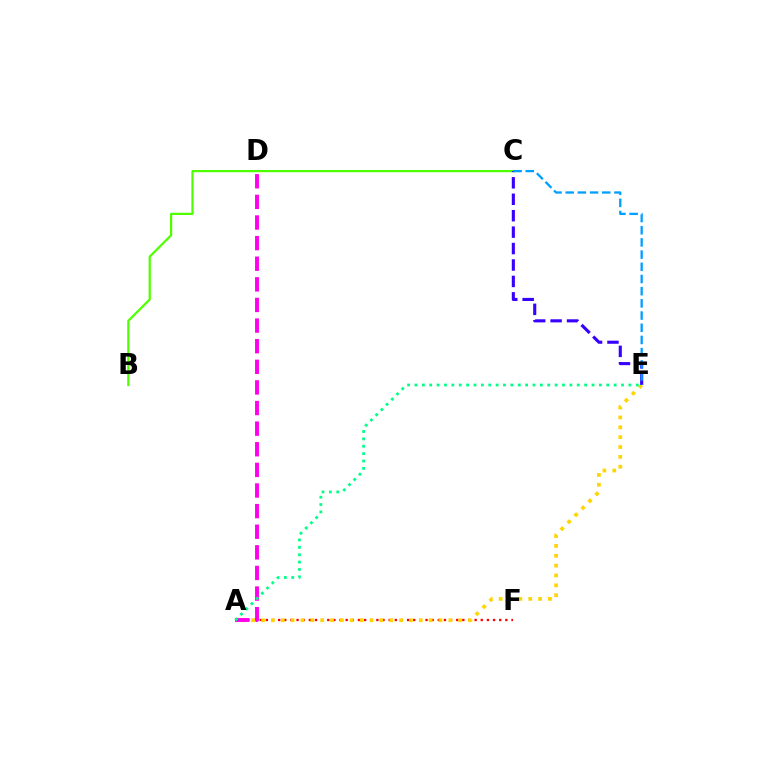{('A', 'F'): [{'color': '#ff0000', 'line_style': 'dotted', 'thickness': 1.67}], ('A', 'E'): [{'color': '#ffd500', 'line_style': 'dotted', 'thickness': 2.68}, {'color': '#00ff86', 'line_style': 'dotted', 'thickness': 2.0}], ('A', 'D'): [{'color': '#ff00ed', 'line_style': 'dashed', 'thickness': 2.8}], ('B', 'C'): [{'color': '#4fff00', 'line_style': 'solid', 'thickness': 1.6}], ('C', 'E'): [{'color': '#3700ff', 'line_style': 'dashed', 'thickness': 2.23}, {'color': '#009eff', 'line_style': 'dashed', 'thickness': 1.66}]}